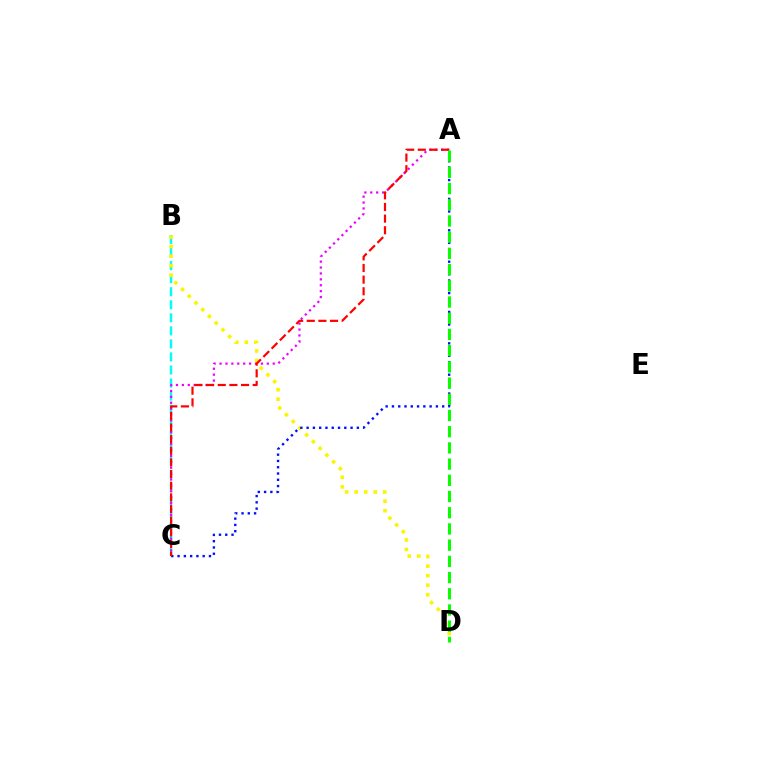{('B', 'C'): [{'color': '#00fff6', 'line_style': 'dashed', 'thickness': 1.77}], ('B', 'D'): [{'color': '#fcf500', 'line_style': 'dotted', 'thickness': 2.59}], ('A', 'C'): [{'color': '#ee00ff', 'line_style': 'dotted', 'thickness': 1.6}, {'color': '#0010ff', 'line_style': 'dotted', 'thickness': 1.71}, {'color': '#ff0000', 'line_style': 'dashed', 'thickness': 1.58}], ('A', 'D'): [{'color': '#08ff00', 'line_style': 'dashed', 'thickness': 2.2}]}